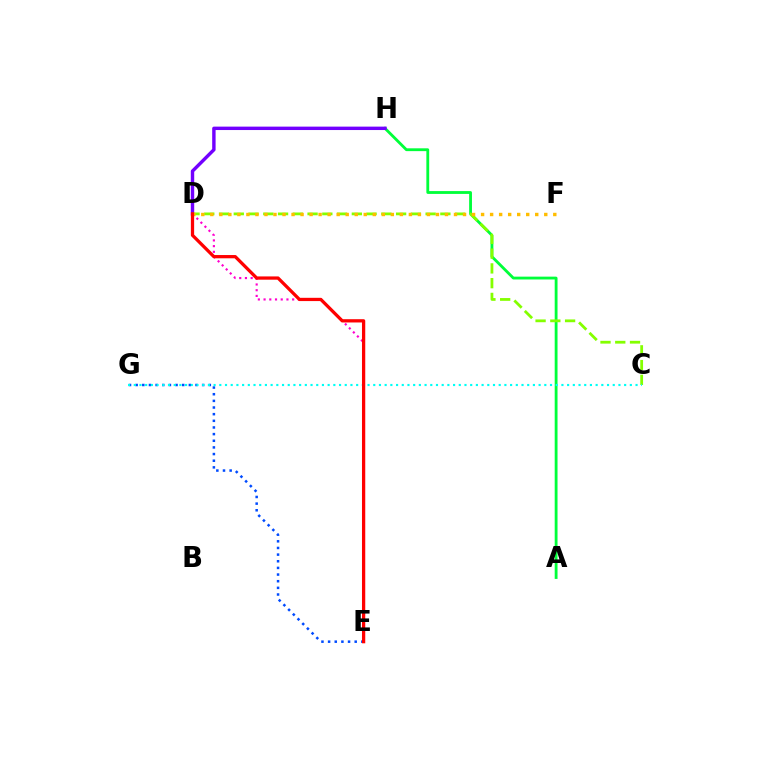{('E', 'G'): [{'color': '#004bff', 'line_style': 'dotted', 'thickness': 1.81}], ('D', 'E'): [{'color': '#ff00cf', 'line_style': 'dotted', 'thickness': 1.55}, {'color': '#ff0000', 'line_style': 'solid', 'thickness': 2.35}], ('A', 'H'): [{'color': '#00ff39', 'line_style': 'solid', 'thickness': 2.03}], ('D', 'H'): [{'color': '#7200ff', 'line_style': 'solid', 'thickness': 2.46}], ('C', 'D'): [{'color': '#84ff00', 'line_style': 'dashed', 'thickness': 2.0}], ('C', 'G'): [{'color': '#00fff6', 'line_style': 'dotted', 'thickness': 1.55}], ('D', 'F'): [{'color': '#ffbd00', 'line_style': 'dotted', 'thickness': 2.45}]}